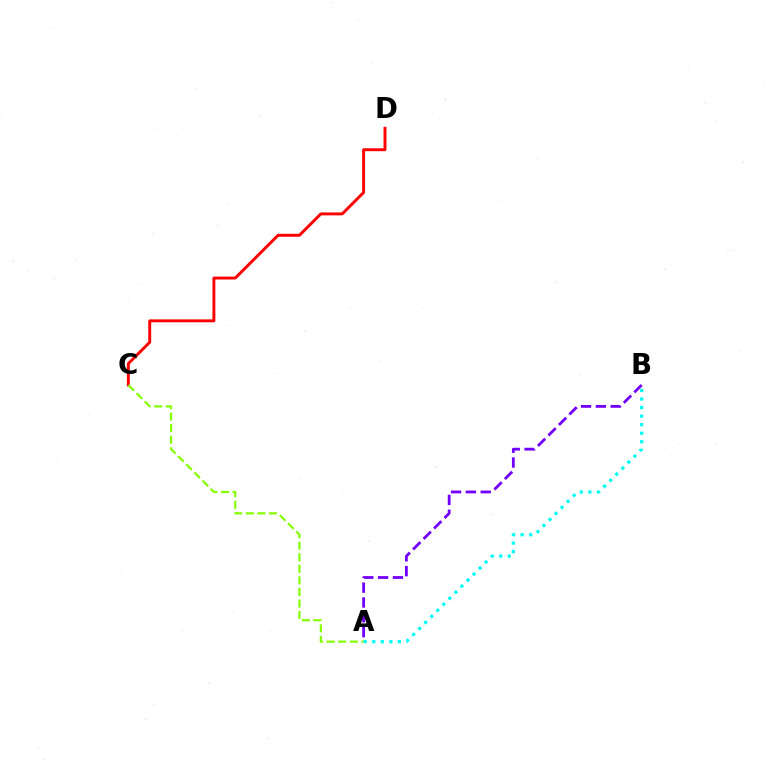{('C', 'D'): [{'color': '#ff0000', 'line_style': 'solid', 'thickness': 2.11}], ('A', 'B'): [{'color': '#7200ff', 'line_style': 'dashed', 'thickness': 2.01}, {'color': '#00fff6', 'line_style': 'dotted', 'thickness': 2.32}], ('A', 'C'): [{'color': '#84ff00', 'line_style': 'dashed', 'thickness': 1.57}]}